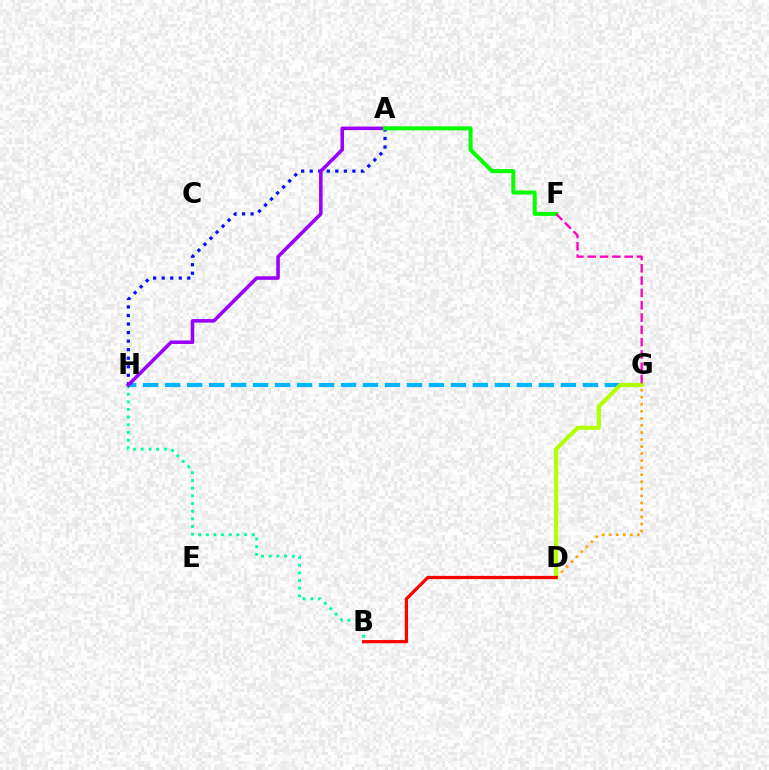{('G', 'H'): [{'color': '#00b5ff', 'line_style': 'dashed', 'thickness': 2.99}], ('A', 'H'): [{'color': '#0010ff', 'line_style': 'dotted', 'thickness': 2.32}, {'color': '#9b00ff', 'line_style': 'solid', 'thickness': 2.56}], ('B', 'H'): [{'color': '#00ff9d', 'line_style': 'dotted', 'thickness': 2.08}], ('D', 'G'): [{'color': '#ffa500', 'line_style': 'dotted', 'thickness': 1.91}, {'color': '#b3ff00', 'line_style': 'solid', 'thickness': 2.97}], ('A', 'F'): [{'color': '#08ff00', 'line_style': 'solid', 'thickness': 2.9}], ('B', 'D'): [{'color': '#ff0000', 'line_style': 'solid', 'thickness': 2.32}], ('F', 'G'): [{'color': '#ff00bd', 'line_style': 'dashed', 'thickness': 1.67}]}